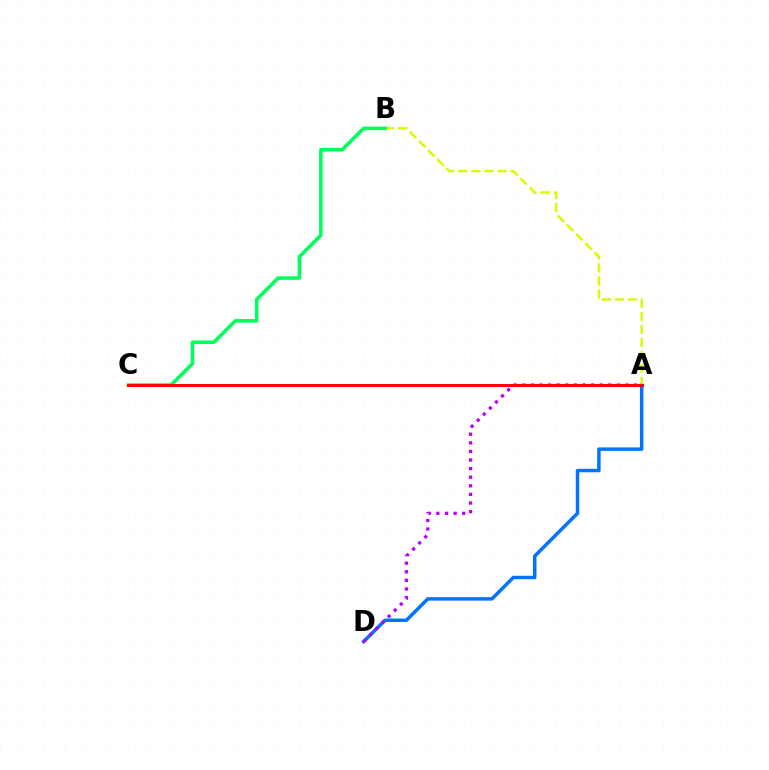{('A', 'D'): [{'color': '#0074ff', 'line_style': 'solid', 'thickness': 2.5}, {'color': '#b900ff', 'line_style': 'dotted', 'thickness': 2.34}], ('A', 'B'): [{'color': '#d1ff00', 'line_style': 'dashed', 'thickness': 1.77}], ('B', 'C'): [{'color': '#00ff5c', 'line_style': 'solid', 'thickness': 2.57}], ('A', 'C'): [{'color': '#ff0000', 'line_style': 'solid', 'thickness': 2.14}]}